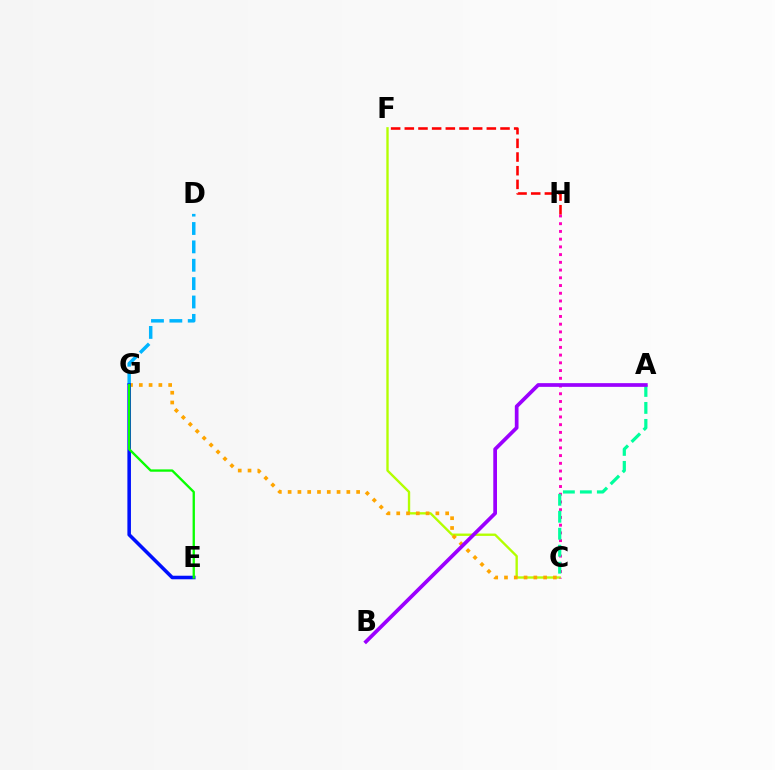{('C', 'F'): [{'color': '#b3ff00', 'line_style': 'solid', 'thickness': 1.7}], ('C', 'G'): [{'color': '#ffa500', 'line_style': 'dotted', 'thickness': 2.66}], ('D', 'G'): [{'color': '#00b5ff', 'line_style': 'dashed', 'thickness': 2.5}], ('C', 'H'): [{'color': '#ff00bd', 'line_style': 'dotted', 'thickness': 2.1}], ('E', 'G'): [{'color': '#0010ff', 'line_style': 'solid', 'thickness': 2.56}, {'color': '#08ff00', 'line_style': 'solid', 'thickness': 1.68}], ('F', 'H'): [{'color': '#ff0000', 'line_style': 'dashed', 'thickness': 1.86}], ('A', 'C'): [{'color': '#00ff9d', 'line_style': 'dashed', 'thickness': 2.31}], ('A', 'B'): [{'color': '#9b00ff', 'line_style': 'solid', 'thickness': 2.67}]}